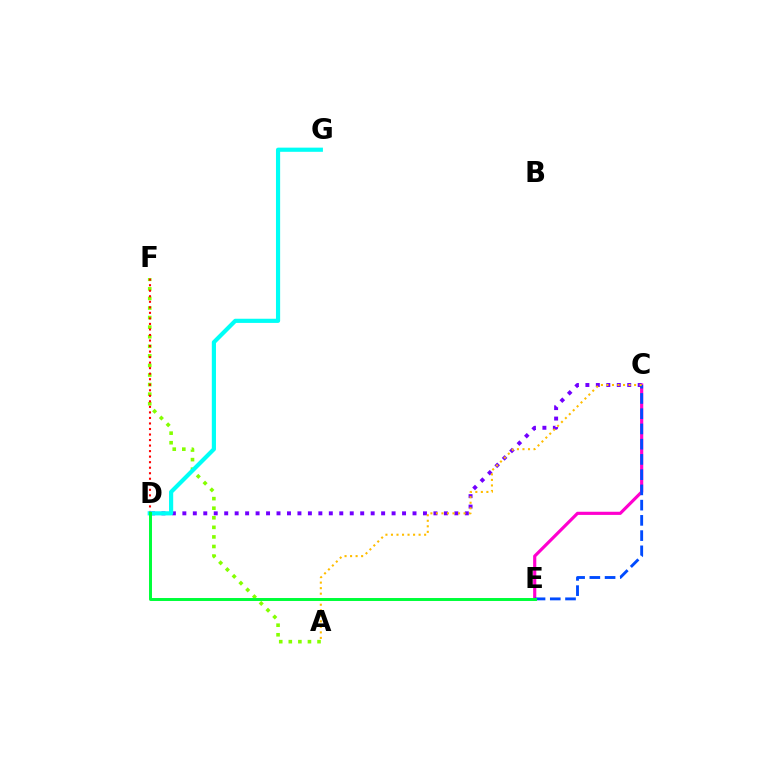{('C', 'E'): [{'color': '#ff00cf', 'line_style': 'solid', 'thickness': 2.27}, {'color': '#004bff', 'line_style': 'dashed', 'thickness': 2.07}], ('A', 'F'): [{'color': '#84ff00', 'line_style': 'dotted', 'thickness': 2.6}], ('C', 'D'): [{'color': '#7200ff', 'line_style': 'dotted', 'thickness': 2.84}], ('D', 'F'): [{'color': '#ff0000', 'line_style': 'dotted', 'thickness': 1.5}], ('A', 'C'): [{'color': '#ffbd00', 'line_style': 'dotted', 'thickness': 1.5}], ('D', 'G'): [{'color': '#00fff6', 'line_style': 'solid', 'thickness': 3.0}], ('D', 'E'): [{'color': '#00ff39', 'line_style': 'solid', 'thickness': 2.14}]}